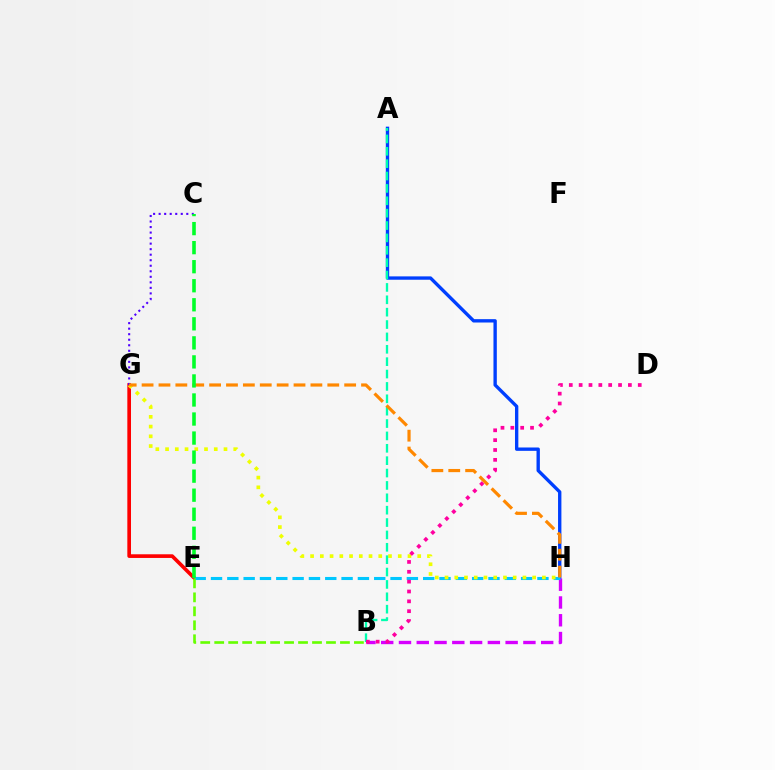{('A', 'H'): [{'color': '#003fff', 'line_style': 'solid', 'thickness': 2.42}], ('E', 'G'): [{'color': '#ff0000', 'line_style': 'solid', 'thickness': 2.64}], ('C', 'G'): [{'color': '#4f00ff', 'line_style': 'dotted', 'thickness': 1.5}], ('B', 'H'): [{'color': '#d600ff', 'line_style': 'dashed', 'thickness': 2.41}], ('E', 'H'): [{'color': '#00c7ff', 'line_style': 'dashed', 'thickness': 2.22}], ('G', 'H'): [{'color': '#eeff00', 'line_style': 'dotted', 'thickness': 2.65}, {'color': '#ff8800', 'line_style': 'dashed', 'thickness': 2.29}], ('A', 'B'): [{'color': '#00ffaf', 'line_style': 'dashed', 'thickness': 1.68}], ('B', 'D'): [{'color': '#ff00a0', 'line_style': 'dotted', 'thickness': 2.68}], ('B', 'E'): [{'color': '#66ff00', 'line_style': 'dashed', 'thickness': 1.9}], ('C', 'E'): [{'color': '#00ff27', 'line_style': 'dashed', 'thickness': 2.59}]}